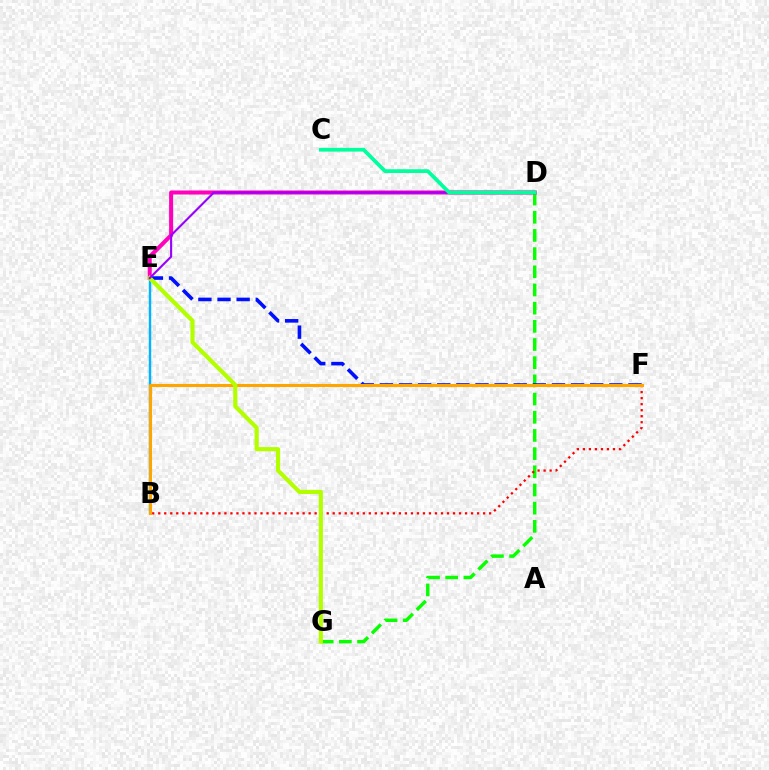{('D', 'G'): [{'color': '#08ff00', 'line_style': 'dashed', 'thickness': 2.47}], ('D', 'E'): [{'color': '#ff00bd', 'line_style': 'solid', 'thickness': 2.9}, {'color': '#9b00ff', 'line_style': 'solid', 'thickness': 1.52}], ('B', 'E'): [{'color': '#00b5ff', 'line_style': 'solid', 'thickness': 1.74}], ('B', 'F'): [{'color': '#ff0000', 'line_style': 'dotted', 'thickness': 1.63}, {'color': '#ffa500', 'line_style': 'solid', 'thickness': 2.21}], ('E', 'F'): [{'color': '#0010ff', 'line_style': 'dashed', 'thickness': 2.6}], ('E', 'G'): [{'color': '#b3ff00', 'line_style': 'solid', 'thickness': 2.99}], ('C', 'D'): [{'color': '#00ff9d', 'line_style': 'solid', 'thickness': 2.7}]}